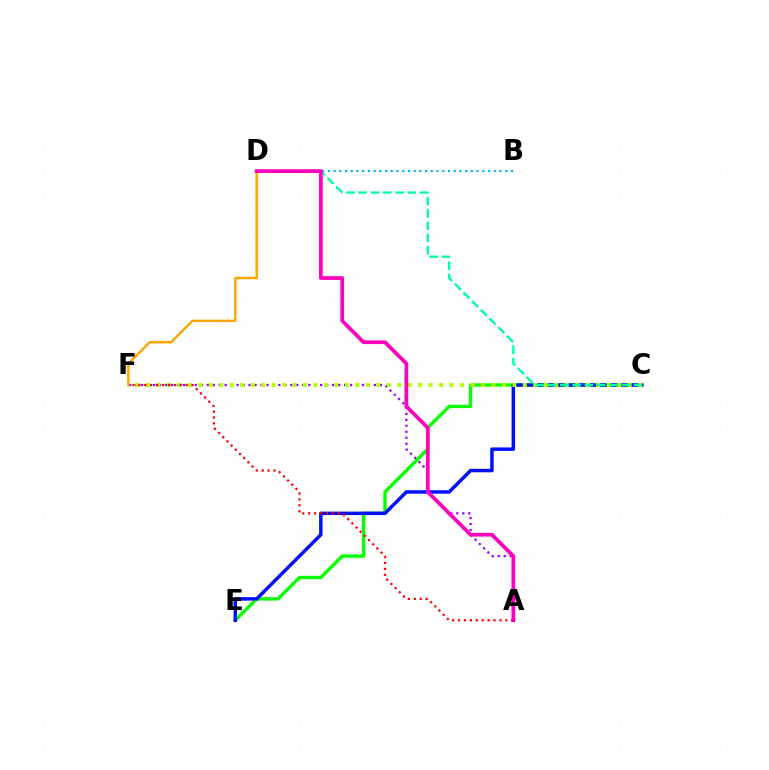{('C', 'E'): [{'color': '#08ff00', 'line_style': 'solid', 'thickness': 2.43}, {'color': '#0010ff', 'line_style': 'solid', 'thickness': 2.51}], ('A', 'F'): [{'color': '#9b00ff', 'line_style': 'dotted', 'thickness': 1.62}, {'color': '#ff0000', 'line_style': 'dotted', 'thickness': 1.6}], ('C', 'F'): [{'color': '#b3ff00', 'line_style': 'dotted', 'thickness': 2.84}], ('B', 'D'): [{'color': '#00b5ff', 'line_style': 'dotted', 'thickness': 1.55}], ('D', 'F'): [{'color': '#ffa500', 'line_style': 'solid', 'thickness': 1.74}], ('C', 'D'): [{'color': '#00ff9d', 'line_style': 'dashed', 'thickness': 1.67}], ('A', 'D'): [{'color': '#ff00bd', 'line_style': 'solid', 'thickness': 2.69}]}